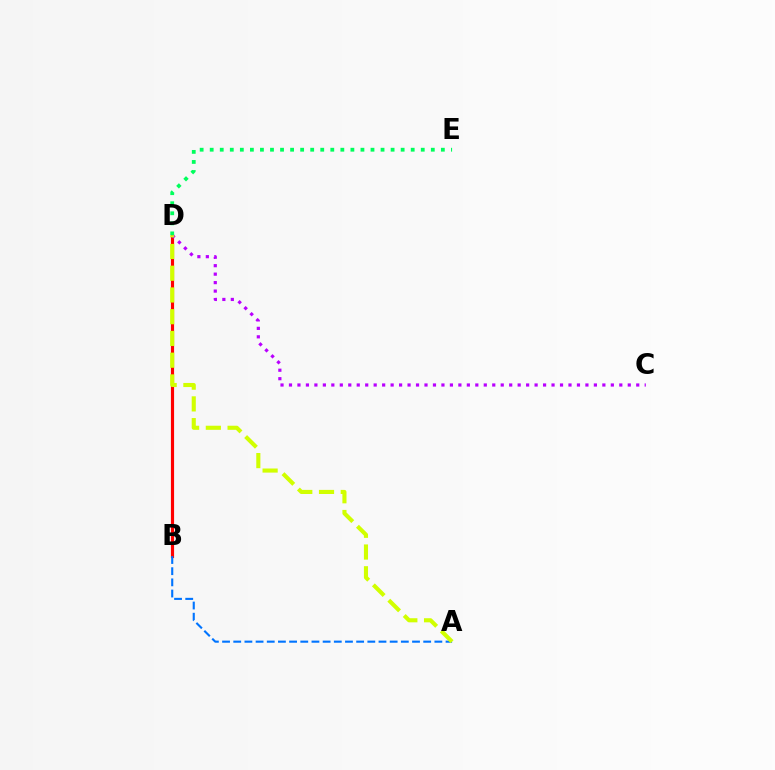{('B', 'D'): [{'color': '#ff0000', 'line_style': 'solid', 'thickness': 2.27}], ('C', 'D'): [{'color': '#b900ff', 'line_style': 'dotted', 'thickness': 2.3}], ('D', 'E'): [{'color': '#00ff5c', 'line_style': 'dotted', 'thickness': 2.73}], ('A', 'B'): [{'color': '#0074ff', 'line_style': 'dashed', 'thickness': 1.52}], ('A', 'D'): [{'color': '#d1ff00', 'line_style': 'dashed', 'thickness': 2.95}]}